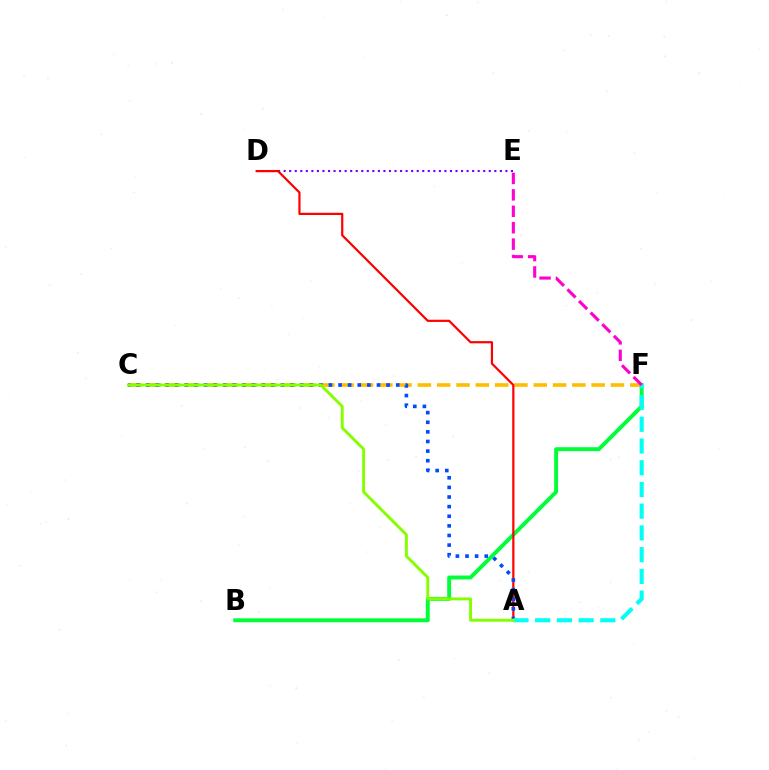{('B', 'F'): [{'color': '#00ff39', 'line_style': 'solid', 'thickness': 2.82}], ('C', 'F'): [{'color': '#ffbd00', 'line_style': 'dashed', 'thickness': 2.62}], ('D', 'E'): [{'color': '#7200ff', 'line_style': 'dotted', 'thickness': 1.51}], ('A', 'D'): [{'color': '#ff0000', 'line_style': 'solid', 'thickness': 1.59}], ('A', 'C'): [{'color': '#004bff', 'line_style': 'dotted', 'thickness': 2.61}, {'color': '#84ff00', 'line_style': 'solid', 'thickness': 2.1}], ('A', 'F'): [{'color': '#00fff6', 'line_style': 'dashed', 'thickness': 2.95}], ('E', 'F'): [{'color': '#ff00cf', 'line_style': 'dashed', 'thickness': 2.23}]}